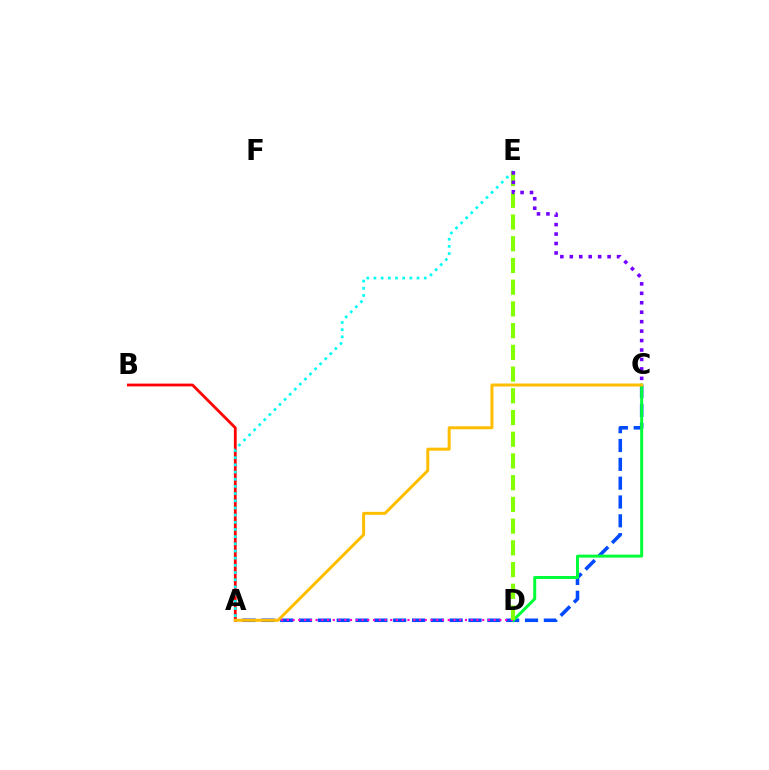{('A', 'C'): [{'color': '#004bff', 'line_style': 'dashed', 'thickness': 2.56}, {'color': '#ffbd00', 'line_style': 'solid', 'thickness': 2.15}], ('A', 'B'): [{'color': '#ff0000', 'line_style': 'solid', 'thickness': 2.0}], ('C', 'D'): [{'color': '#00ff39', 'line_style': 'solid', 'thickness': 2.14}], ('A', 'E'): [{'color': '#00fff6', 'line_style': 'dotted', 'thickness': 1.95}], ('A', 'D'): [{'color': '#ff00cf', 'line_style': 'dotted', 'thickness': 1.56}], ('D', 'E'): [{'color': '#84ff00', 'line_style': 'dashed', 'thickness': 2.95}], ('C', 'E'): [{'color': '#7200ff', 'line_style': 'dotted', 'thickness': 2.57}]}